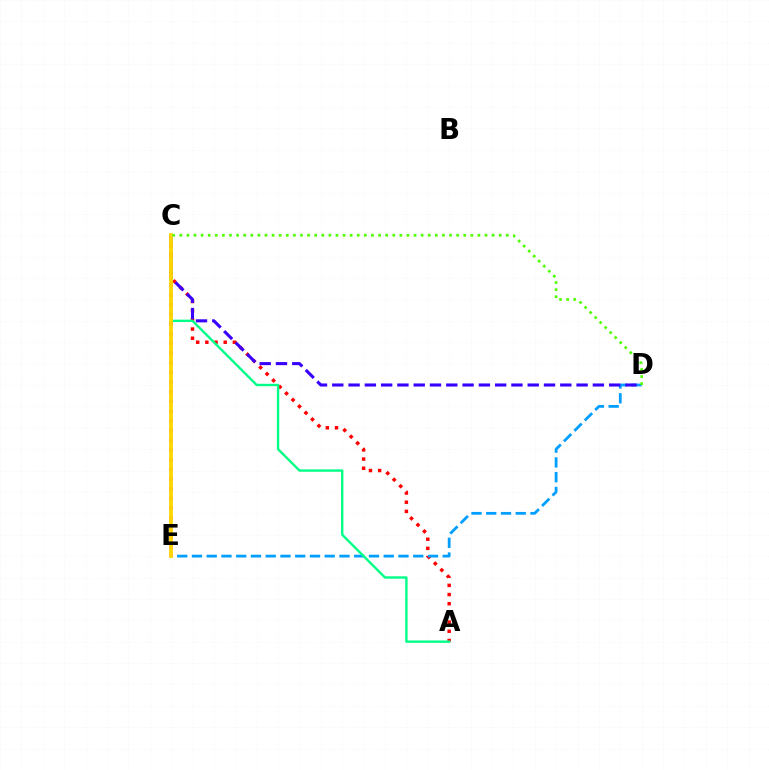{('A', 'C'): [{'color': '#ff0000', 'line_style': 'dotted', 'thickness': 2.49}, {'color': '#00ff86', 'line_style': 'solid', 'thickness': 1.71}], ('D', 'E'): [{'color': '#009eff', 'line_style': 'dashed', 'thickness': 2.0}], ('C', 'D'): [{'color': '#3700ff', 'line_style': 'dashed', 'thickness': 2.21}, {'color': '#4fff00', 'line_style': 'dotted', 'thickness': 1.93}], ('C', 'E'): [{'color': '#ff00ed', 'line_style': 'dotted', 'thickness': 2.63}, {'color': '#ffd500', 'line_style': 'solid', 'thickness': 2.71}]}